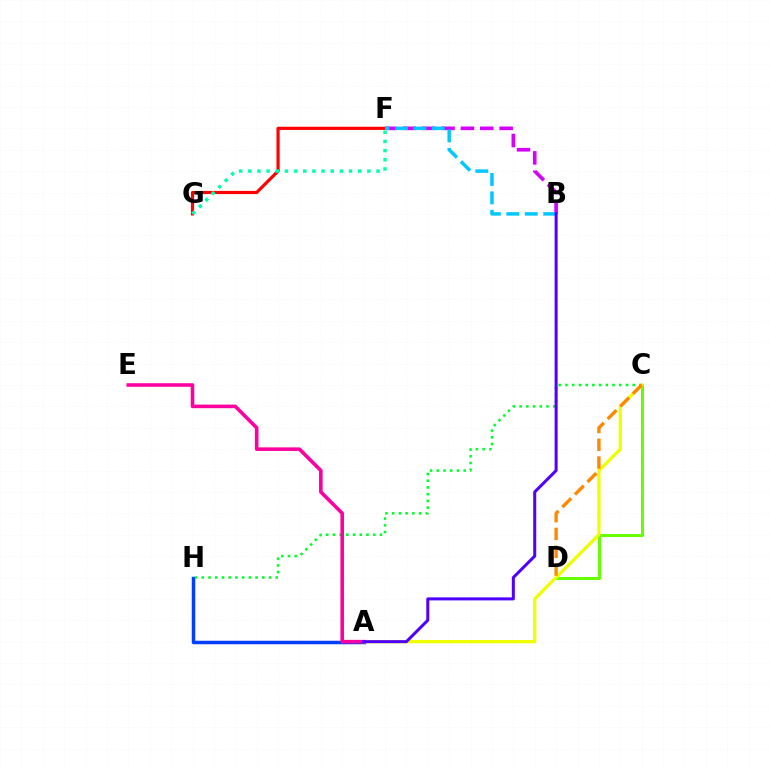{('F', 'G'): [{'color': '#ff0000', 'line_style': 'solid', 'thickness': 2.29}, {'color': '#00ffaf', 'line_style': 'dotted', 'thickness': 2.49}], ('C', 'D'): [{'color': '#66ff00', 'line_style': 'solid', 'thickness': 2.16}, {'color': '#ff8800', 'line_style': 'dashed', 'thickness': 2.42}], ('A', 'H'): [{'color': '#003fff', 'line_style': 'solid', 'thickness': 2.51}], ('A', 'C'): [{'color': '#eeff00', 'line_style': 'solid', 'thickness': 2.34}], ('C', 'H'): [{'color': '#00ff27', 'line_style': 'dotted', 'thickness': 1.83}], ('B', 'F'): [{'color': '#d600ff', 'line_style': 'dashed', 'thickness': 2.63}, {'color': '#00c7ff', 'line_style': 'dashed', 'thickness': 2.51}], ('A', 'E'): [{'color': '#ff00a0', 'line_style': 'solid', 'thickness': 2.59}], ('A', 'B'): [{'color': '#4f00ff', 'line_style': 'solid', 'thickness': 2.17}]}